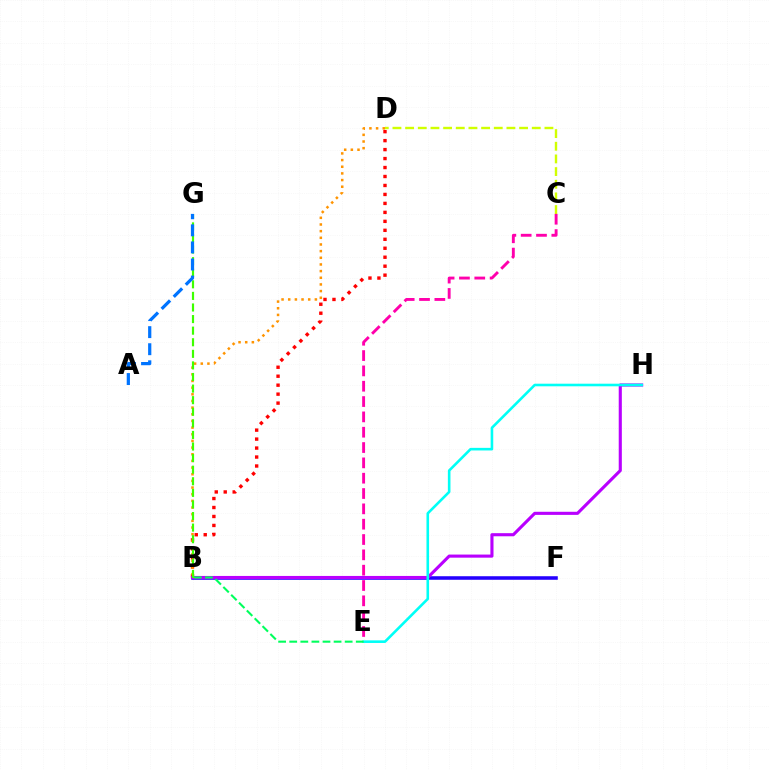{('B', 'D'): [{'color': '#ff0000', 'line_style': 'dotted', 'thickness': 2.44}, {'color': '#ff9400', 'line_style': 'dotted', 'thickness': 1.81}], ('B', 'F'): [{'color': '#2500ff', 'line_style': 'solid', 'thickness': 2.56}], ('B', 'H'): [{'color': '#b900ff', 'line_style': 'solid', 'thickness': 2.24}], ('C', 'D'): [{'color': '#d1ff00', 'line_style': 'dashed', 'thickness': 1.72}], ('C', 'E'): [{'color': '#ff00ac', 'line_style': 'dashed', 'thickness': 2.08}], ('E', 'H'): [{'color': '#00fff6', 'line_style': 'solid', 'thickness': 1.87}], ('B', 'E'): [{'color': '#00ff5c', 'line_style': 'dashed', 'thickness': 1.51}], ('B', 'G'): [{'color': '#3dff00', 'line_style': 'dashed', 'thickness': 1.57}], ('A', 'G'): [{'color': '#0074ff', 'line_style': 'dashed', 'thickness': 2.32}]}